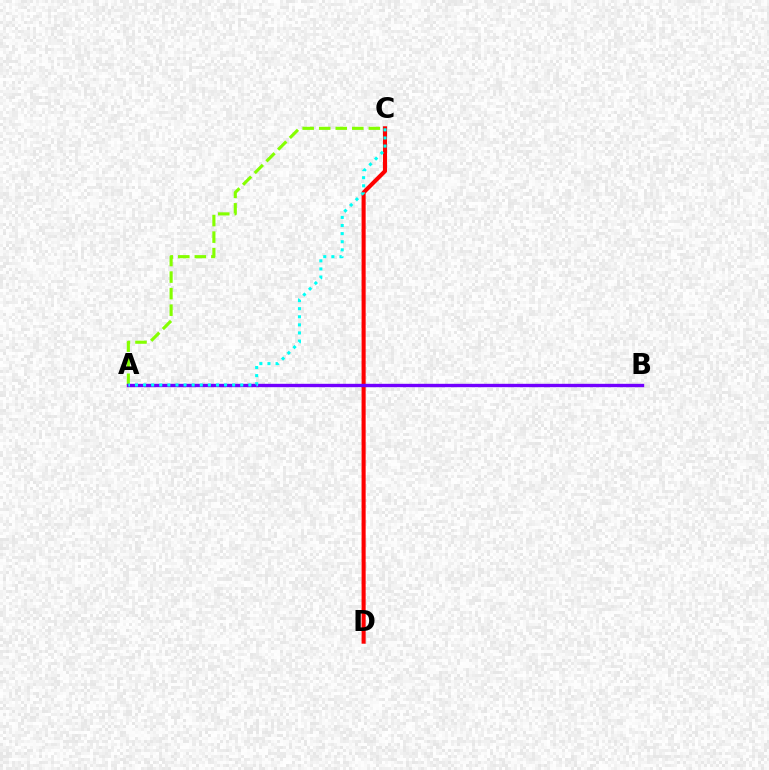{('C', 'D'): [{'color': '#ff0000', 'line_style': 'solid', 'thickness': 2.94}], ('A', 'C'): [{'color': '#84ff00', 'line_style': 'dashed', 'thickness': 2.25}, {'color': '#00fff6', 'line_style': 'dotted', 'thickness': 2.2}], ('A', 'B'): [{'color': '#7200ff', 'line_style': 'solid', 'thickness': 2.43}]}